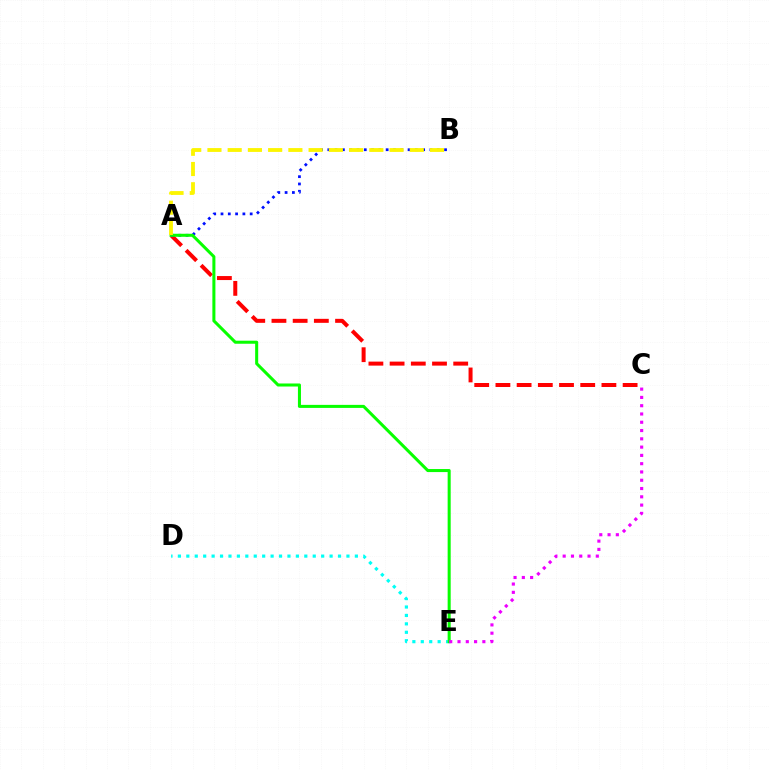{('A', 'C'): [{'color': '#ff0000', 'line_style': 'dashed', 'thickness': 2.88}], ('D', 'E'): [{'color': '#00fff6', 'line_style': 'dotted', 'thickness': 2.29}], ('A', 'B'): [{'color': '#0010ff', 'line_style': 'dotted', 'thickness': 1.98}, {'color': '#fcf500', 'line_style': 'dashed', 'thickness': 2.75}], ('A', 'E'): [{'color': '#08ff00', 'line_style': 'solid', 'thickness': 2.19}], ('C', 'E'): [{'color': '#ee00ff', 'line_style': 'dotted', 'thickness': 2.25}]}